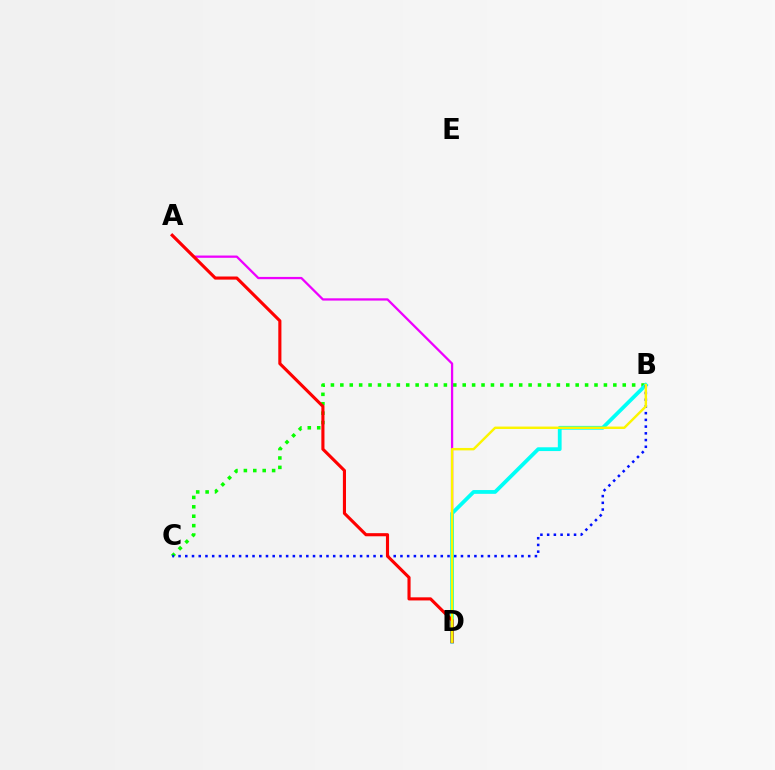{('B', 'C'): [{'color': '#08ff00', 'line_style': 'dotted', 'thickness': 2.56}, {'color': '#0010ff', 'line_style': 'dotted', 'thickness': 1.83}], ('A', 'D'): [{'color': '#ee00ff', 'line_style': 'solid', 'thickness': 1.64}, {'color': '#ff0000', 'line_style': 'solid', 'thickness': 2.24}], ('B', 'D'): [{'color': '#00fff6', 'line_style': 'solid', 'thickness': 2.72}, {'color': '#fcf500', 'line_style': 'solid', 'thickness': 1.75}]}